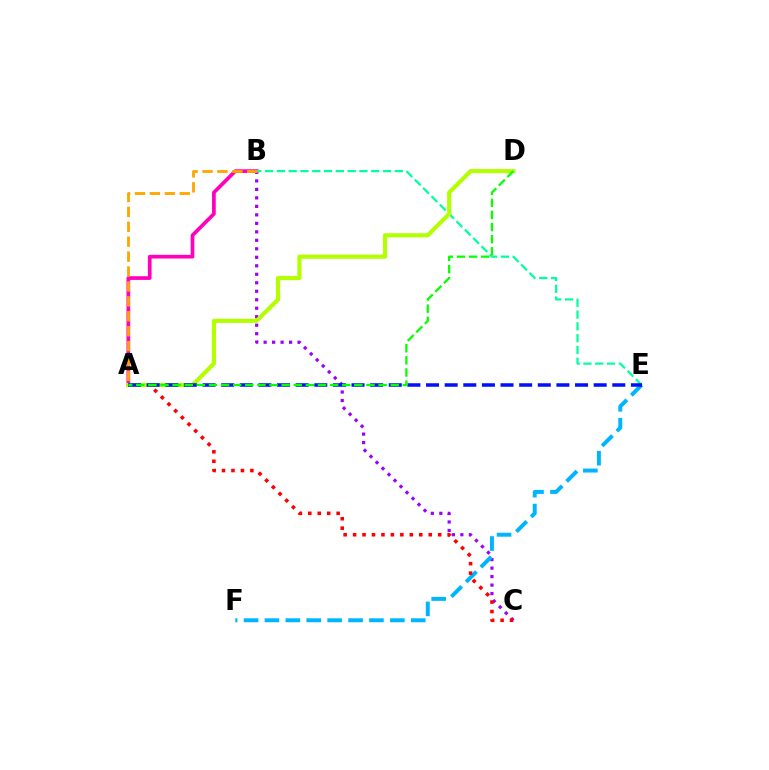{('B', 'C'): [{'color': '#9b00ff', 'line_style': 'dotted', 'thickness': 2.31}], ('E', 'F'): [{'color': '#00b5ff', 'line_style': 'dashed', 'thickness': 2.84}], ('A', 'B'): [{'color': '#ff00bd', 'line_style': 'solid', 'thickness': 2.66}, {'color': '#ffa500', 'line_style': 'dashed', 'thickness': 2.03}], ('B', 'E'): [{'color': '#00ff9d', 'line_style': 'dashed', 'thickness': 1.6}], ('A', 'C'): [{'color': '#ff0000', 'line_style': 'dotted', 'thickness': 2.57}], ('A', 'D'): [{'color': '#b3ff00', 'line_style': 'solid', 'thickness': 2.98}, {'color': '#08ff00', 'line_style': 'dashed', 'thickness': 1.65}], ('A', 'E'): [{'color': '#0010ff', 'line_style': 'dashed', 'thickness': 2.53}]}